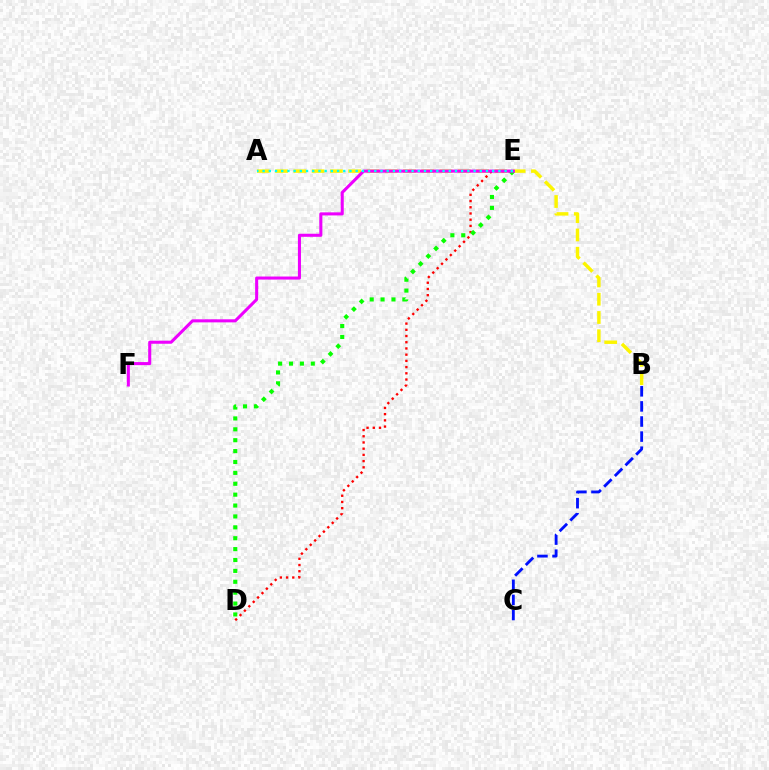{('A', 'B'): [{'color': '#fcf500', 'line_style': 'dashed', 'thickness': 2.48}], ('D', 'E'): [{'color': '#ff0000', 'line_style': 'dotted', 'thickness': 1.69}, {'color': '#08ff00', 'line_style': 'dotted', 'thickness': 2.96}], ('B', 'C'): [{'color': '#0010ff', 'line_style': 'dashed', 'thickness': 2.05}], ('E', 'F'): [{'color': '#ee00ff', 'line_style': 'solid', 'thickness': 2.21}], ('A', 'E'): [{'color': '#00fff6', 'line_style': 'dotted', 'thickness': 1.69}]}